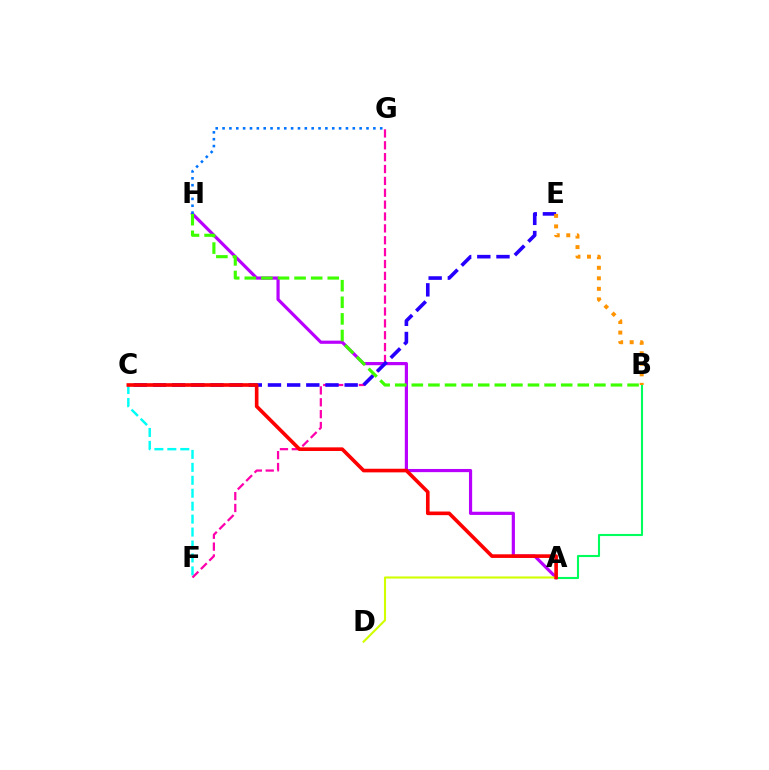{('A', 'H'): [{'color': '#b900ff', 'line_style': 'solid', 'thickness': 2.29}], ('A', 'B'): [{'color': '#00ff5c', 'line_style': 'solid', 'thickness': 1.52}], ('A', 'D'): [{'color': '#d1ff00', 'line_style': 'solid', 'thickness': 1.51}], ('C', 'F'): [{'color': '#00fff6', 'line_style': 'dashed', 'thickness': 1.76}], ('F', 'G'): [{'color': '#ff00ac', 'line_style': 'dashed', 'thickness': 1.61}], ('C', 'E'): [{'color': '#2500ff', 'line_style': 'dashed', 'thickness': 2.6}], ('A', 'C'): [{'color': '#ff0000', 'line_style': 'solid', 'thickness': 2.61}], ('B', 'E'): [{'color': '#ff9400', 'line_style': 'dotted', 'thickness': 2.86}], ('B', 'H'): [{'color': '#3dff00', 'line_style': 'dashed', 'thickness': 2.25}], ('G', 'H'): [{'color': '#0074ff', 'line_style': 'dotted', 'thickness': 1.86}]}